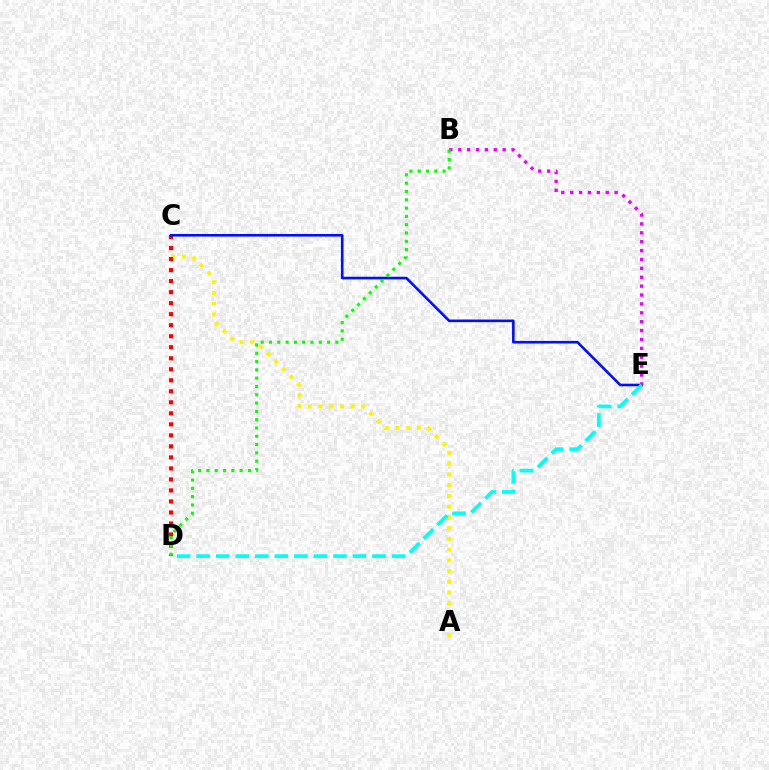{('A', 'C'): [{'color': '#fcf500', 'line_style': 'dotted', 'thickness': 2.92}], ('C', 'D'): [{'color': '#ff0000', 'line_style': 'dotted', 'thickness': 2.99}], ('C', 'E'): [{'color': '#0010ff', 'line_style': 'solid', 'thickness': 1.88}], ('B', 'E'): [{'color': '#ee00ff', 'line_style': 'dotted', 'thickness': 2.41}], ('D', 'E'): [{'color': '#00fff6', 'line_style': 'dashed', 'thickness': 2.65}], ('B', 'D'): [{'color': '#08ff00', 'line_style': 'dotted', 'thickness': 2.26}]}